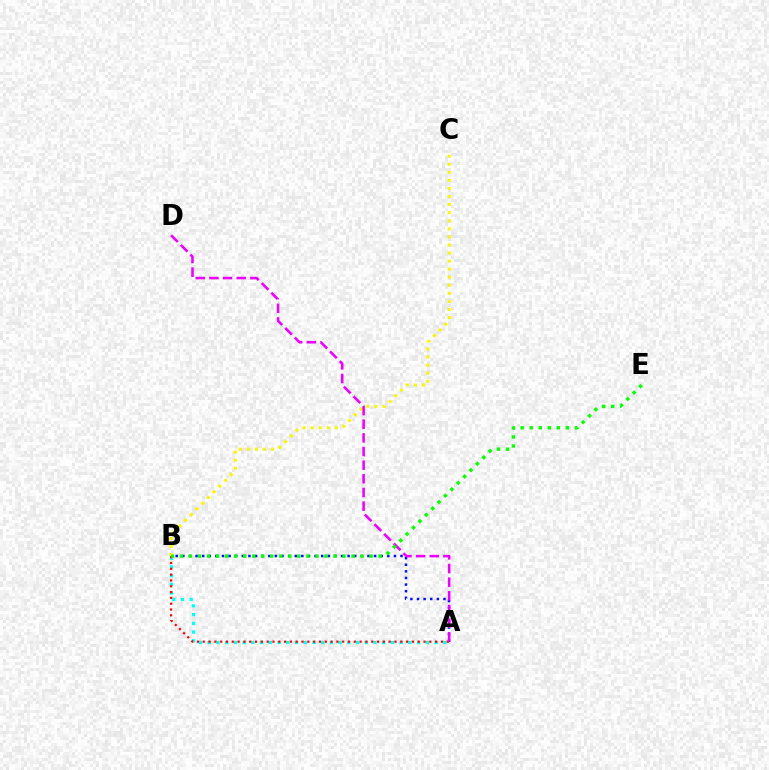{('A', 'B'): [{'color': '#00fff6', 'line_style': 'dotted', 'thickness': 2.37}, {'color': '#0010ff', 'line_style': 'dotted', 'thickness': 1.8}, {'color': '#ff0000', 'line_style': 'dotted', 'thickness': 1.58}], ('B', 'C'): [{'color': '#fcf500', 'line_style': 'dotted', 'thickness': 2.19}], ('A', 'D'): [{'color': '#ee00ff', 'line_style': 'dashed', 'thickness': 1.85}], ('B', 'E'): [{'color': '#08ff00', 'line_style': 'dotted', 'thickness': 2.45}]}